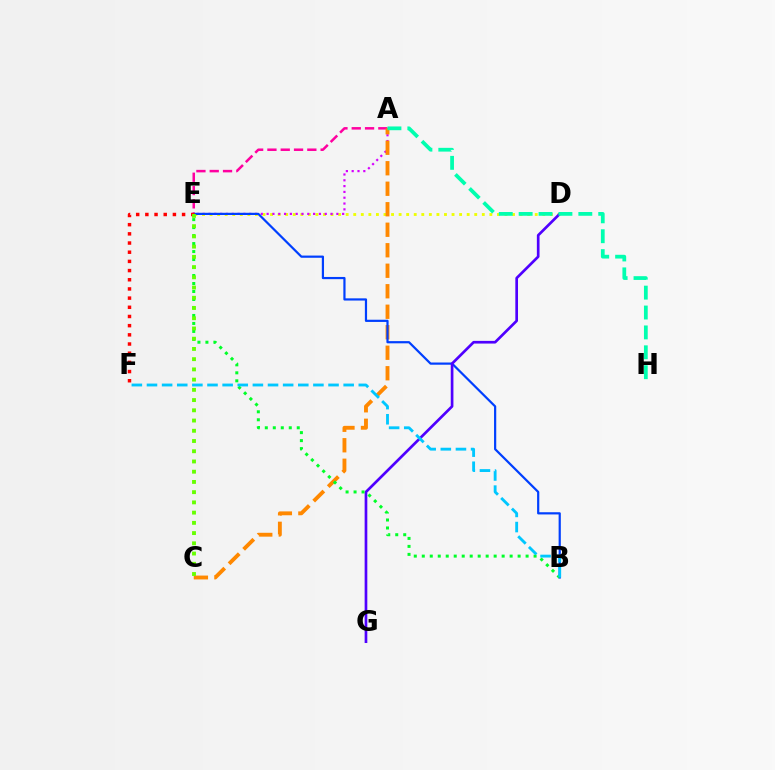{('A', 'E'): [{'color': '#ff00a0', 'line_style': 'dashed', 'thickness': 1.81}, {'color': '#d600ff', 'line_style': 'dotted', 'thickness': 1.58}], ('D', 'E'): [{'color': '#eeff00', 'line_style': 'dotted', 'thickness': 2.05}], ('A', 'C'): [{'color': '#ff8800', 'line_style': 'dashed', 'thickness': 2.78}], ('B', 'E'): [{'color': '#003fff', 'line_style': 'solid', 'thickness': 1.59}, {'color': '#00ff27', 'line_style': 'dotted', 'thickness': 2.17}], ('D', 'G'): [{'color': '#4f00ff', 'line_style': 'solid', 'thickness': 1.93}], ('E', 'F'): [{'color': '#ff0000', 'line_style': 'dotted', 'thickness': 2.49}], ('A', 'H'): [{'color': '#00ffaf', 'line_style': 'dashed', 'thickness': 2.7}], ('B', 'F'): [{'color': '#00c7ff', 'line_style': 'dashed', 'thickness': 2.06}], ('C', 'E'): [{'color': '#66ff00', 'line_style': 'dotted', 'thickness': 2.78}]}